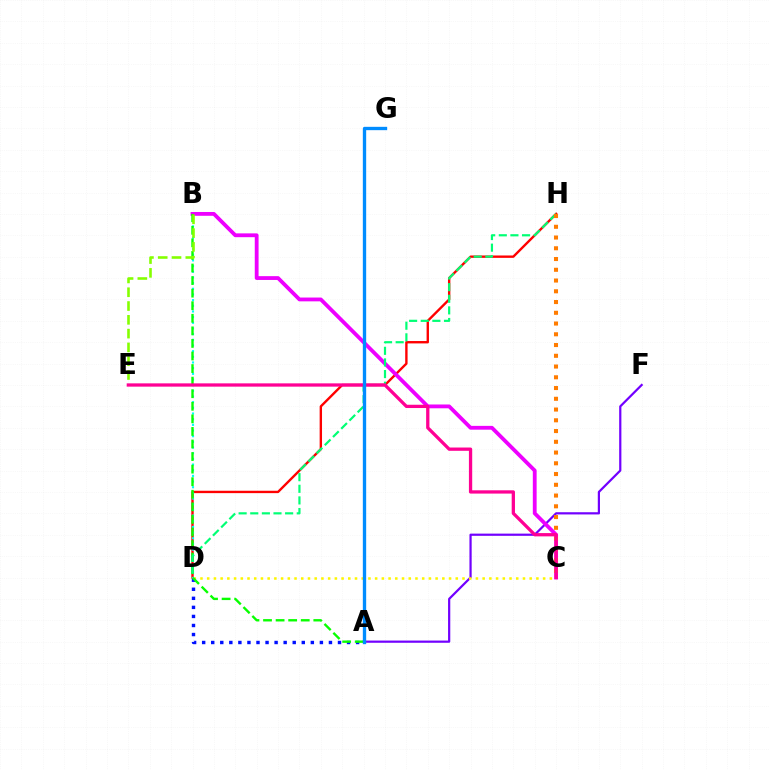{('A', 'F'): [{'color': '#7200ff', 'line_style': 'solid', 'thickness': 1.59}], ('D', 'H'): [{'color': '#ff0000', 'line_style': 'solid', 'thickness': 1.71}, {'color': '#00ff74', 'line_style': 'dashed', 'thickness': 1.58}], ('B', 'D'): [{'color': '#00fff6', 'line_style': 'dotted', 'thickness': 1.54}], ('C', 'D'): [{'color': '#fcf500', 'line_style': 'dotted', 'thickness': 1.83}], ('B', 'C'): [{'color': '#ee00ff', 'line_style': 'solid', 'thickness': 2.74}], ('A', 'D'): [{'color': '#0010ff', 'line_style': 'dotted', 'thickness': 2.46}], ('A', 'B'): [{'color': '#08ff00', 'line_style': 'dashed', 'thickness': 1.71}], ('B', 'E'): [{'color': '#84ff00', 'line_style': 'dashed', 'thickness': 1.87}], ('C', 'H'): [{'color': '#ff7c00', 'line_style': 'dotted', 'thickness': 2.92}], ('C', 'E'): [{'color': '#ff0094', 'line_style': 'solid', 'thickness': 2.36}], ('A', 'G'): [{'color': '#008cff', 'line_style': 'solid', 'thickness': 2.4}]}